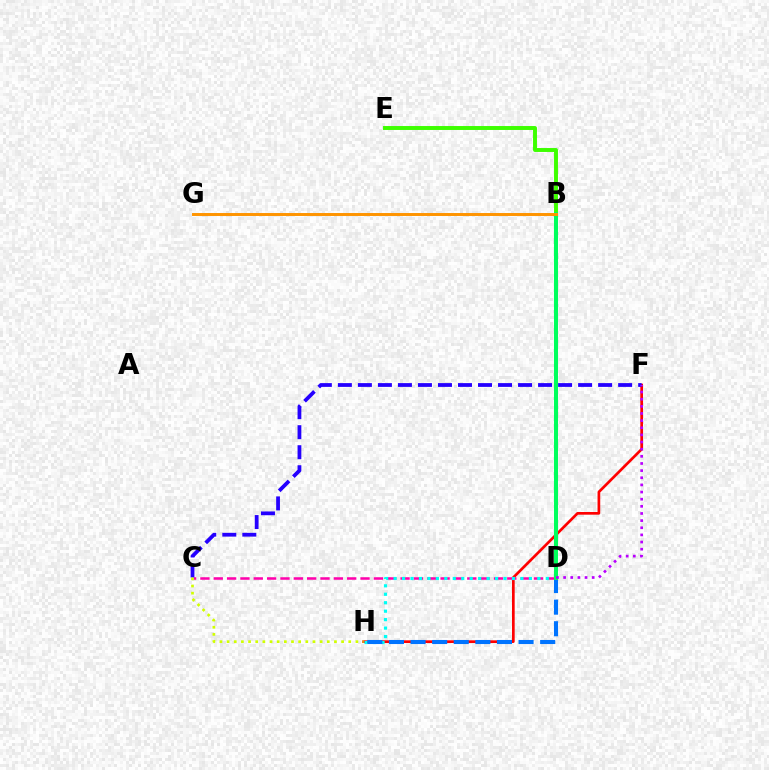{('C', 'D'): [{'color': '#ff00ac', 'line_style': 'dashed', 'thickness': 1.81}], ('F', 'H'): [{'color': '#ff0000', 'line_style': 'solid', 'thickness': 1.94}], ('C', 'F'): [{'color': '#2500ff', 'line_style': 'dashed', 'thickness': 2.72}], ('D', 'H'): [{'color': '#00fff6', 'line_style': 'dotted', 'thickness': 2.3}, {'color': '#0074ff', 'line_style': 'dashed', 'thickness': 2.93}], ('B', 'E'): [{'color': '#3dff00', 'line_style': 'solid', 'thickness': 2.83}], ('C', 'H'): [{'color': '#d1ff00', 'line_style': 'dotted', 'thickness': 1.94}], ('B', 'D'): [{'color': '#00ff5c', 'line_style': 'solid', 'thickness': 2.91}], ('B', 'G'): [{'color': '#ff9400', 'line_style': 'solid', 'thickness': 2.13}], ('D', 'F'): [{'color': '#b900ff', 'line_style': 'dotted', 'thickness': 1.94}]}